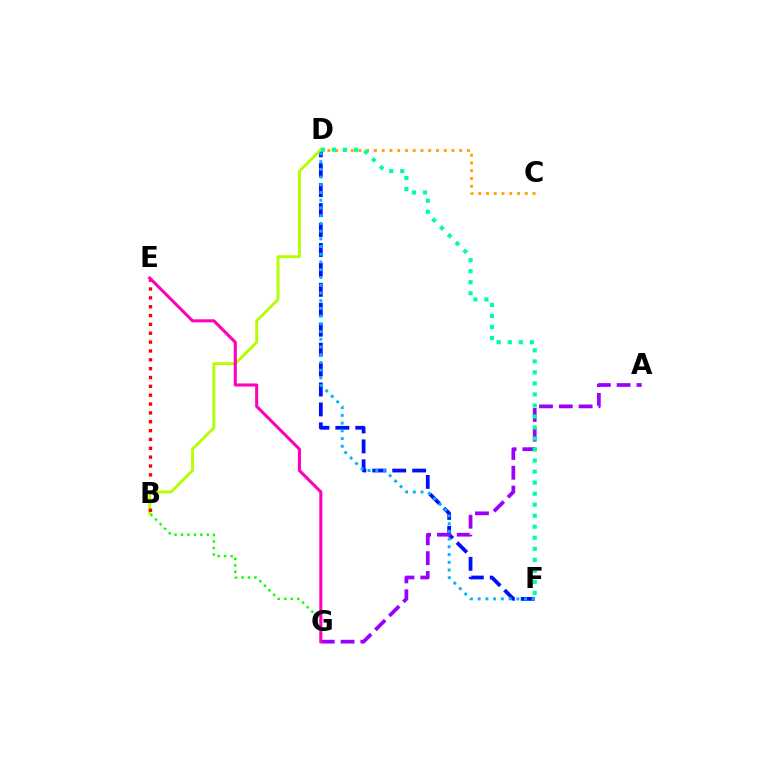{('C', 'D'): [{'color': '#ffa500', 'line_style': 'dotted', 'thickness': 2.11}], ('B', 'G'): [{'color': '#08ff00', 'line_style': 'dotted', 'thickness': 1.75}], ('D', 'F'): [{'color': '#0010ff', 'line_style': 'dashed', 'thickness': 2.71}, {'color': '#00b5ff', 'line_style': 'dotted', 'thickness': 2.1}, {'color': '#00ff9d', 'line_style': 'dotted', 'thickness': 3.0}], ('A', 'G'): [{'color': '#9b00ff', 'line_style': 'dashed', 'thickness': 2.69}], ('B', 'D'): [{'color': '#b3ff00', 'line_style': 'solid', 'thickness': 2.07}], ('B', 'E'): [{'color': '#ff0000', 'line_style': 'dotted', 'thickness': 2.4}], ('E', 'G'): [{'color': '#ff00bd', 'line_style': 'solid', 'thickness': 2.21}]}